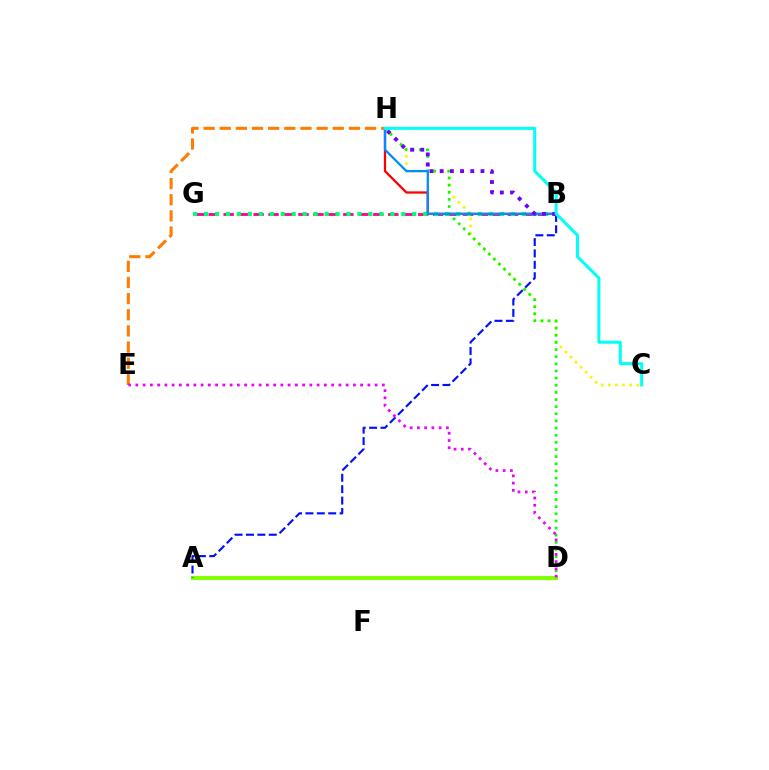{('E', 'H'): [{'color': '#ff7c00', 'line_style': 'dashed', 'thickness': 2.19}], ('B', 'G'): [{'color': '#ff0094', 'line_style': 'dashed', 'thickness': 2.03}, {'color': '#00ff74', 'line_style': 'dotted', 'thickness': 2.98}], ('C', 'H'): [{'color': '#fcf500', 'line_style': 'dotted', 'thickness': 1.94}, {'color': '#00fff6', 'line_style': 'solid', 'thickness': 2.17}], ('B', 'H'): [{'color': '#ff0000', 'line_style': 'solid', 'thickness': 1.64}, {'color': '#008cff', 'line_style': 'solid', 'thickness': 1.63}, {'color': '#7200ff', 'line_style': 'dotted', 'thickness': 2.77}], ('D', 'H'): [{'color': '#08ff00', 'line_style': 'dotted', 'thickness': 1.94}], ('A', 'D'): [{'color': '#84ff00', 'line_style': 'solid', 'thickness': 2.95}], ('A', 'B'): [{'color': '#0010ff', 'line_style': 'dashed', 'thickness': 1.55}], ('D', 'E'): [{'color': '#ee00ff', 'line_style': 'dotted', 'thickness': 1.97}]}